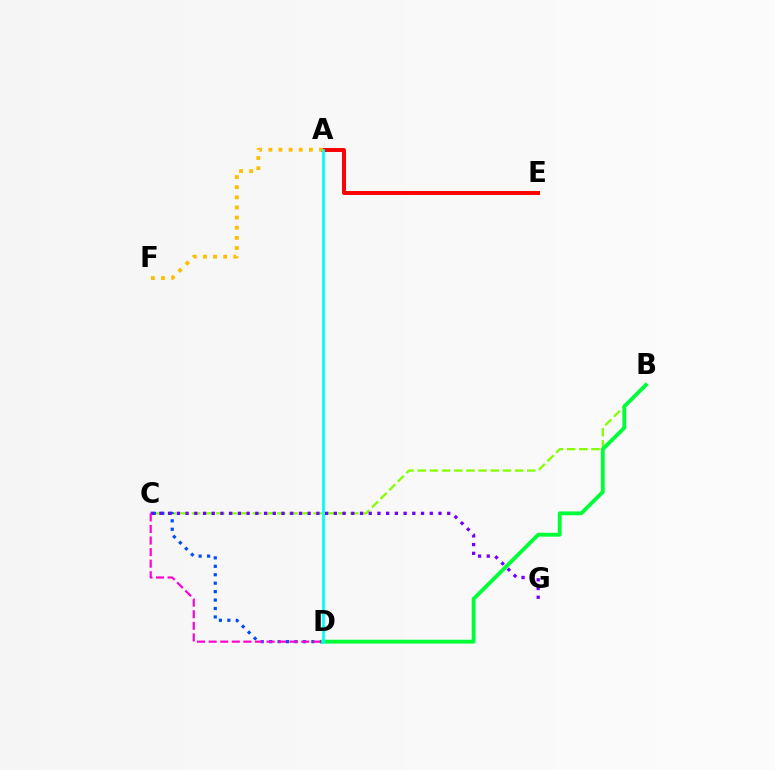{('A', 'E'): [{'color': '#ff0000', 'line_style': 'solid', 'thickness': 2.85}], ('B', 'C'): [{'color': '#84ff00', 'line_style': 'dashed', 'thickness': 1.65}], ('A', 'F'): [{'color': '#ffbd00', 'line_style': 'dotted', 'thickness': 2.75}], ('C', 'D'): [{'color': '#004bff', 'line_style': 'dotted', 'thickness': 2.29}, {'color': '#ff00cf', 'line_style': 'dashed', 'thickness': 1.57}], ('C', 'G'): [{'color': '#7200ff', 'line_style': 'dotted', 'thickness': 2.37}], ('B', 'D'): [{'color': '#00ff39', 'line_style': 'solid', 'thickness': 2.78}], ('A', 'D'): [{'color': '#00fff6', 'line_style': 'solid', 'thickness': 1.99}]}